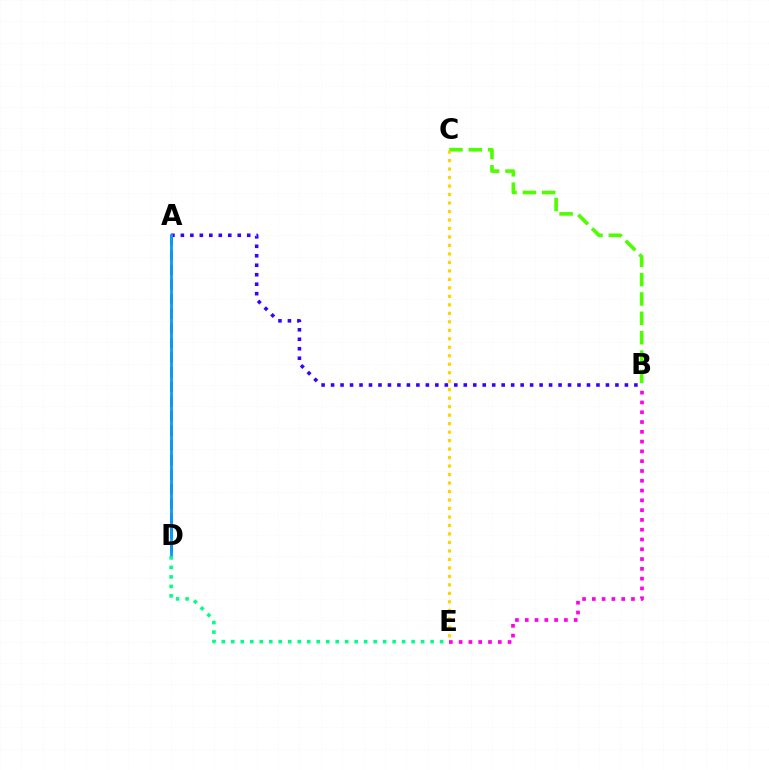{('B', 'C'): [{'color': '#4fff00', 'line_style': 'dashed', 'thickness': 2.63}], ('A', 'D'): [{'color': '#ff0000', 'line_style': 'dashed', 'thickness': 1.99}, {'color': '#009eff', 'line_style': 'solid', 'thickness': 2.02}], ('A', 'B'): [{'color': '#3700ff', 'line_style': 'dotted', 'thickness': 2.58}], ('C', 'E'): [{'color': '#ffd500', 'line_style': 'dotted', 'thickness': 2.31}], ('D', 'E'): [{'color': '#00ff86', 'line_style': 'dotted', 'thickness': 2.58}], ('B', 'E'): [{'color': '#ff00ed', 'line_style': 'dotted', 'thickness': 2.66}]}